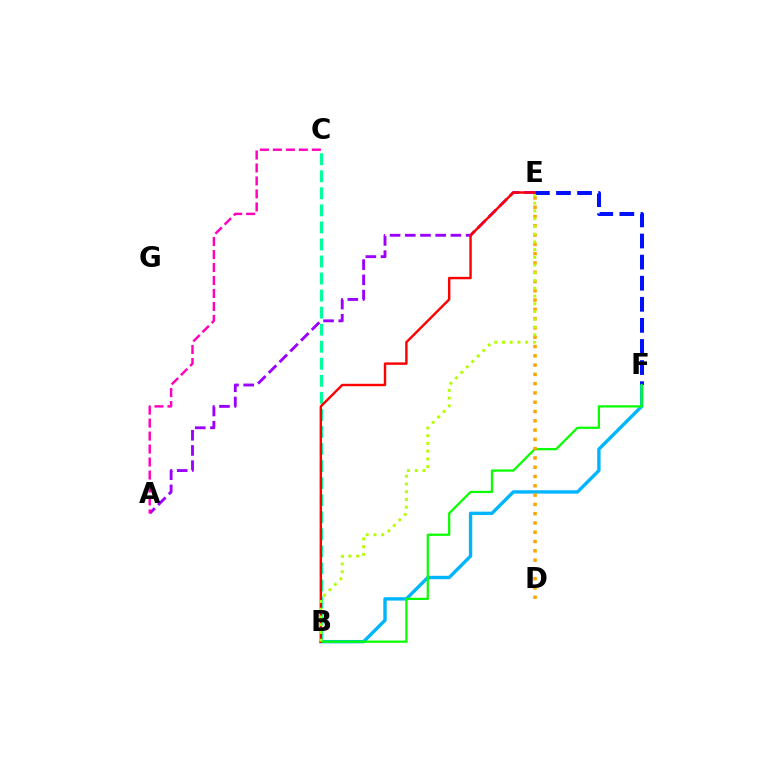{('A', 'E'): [{'color': '#9b00ff', 'line_style': 'dashed', 'thickness': 2.07}], ('A', 'C'): [{'color': '#ff00bd', 'line_style': 'dashed', 'thickness': 1.76}], ('B', 'F'): [{'color': '#00b5ff', 'line_style': 'solid', 'thickness': 2.43}, {'color': '#08ff00', 'line_style': 'solid', 'thickness': 1.61}], ('E', 'F'): [{'color': '#0010ff', 'line_style': 'dashed', 'thickness': 2.87}], ('B', 'C'): [{'color': '#00ff9d', 'line_style': 'dashed', 'thickness': 2.32}], ('D', 'E'): [{'color': '#ffa500', 'line_style': 'dotted', 'thickness': 2.52}], ('B', 'E'): [{'color': '#ff0000', 'line_style': 'solid', 'thickness': 1.74}, {'color': '#b3ff00', 'line_style': 'dotted', 'thickness': 2.1}]}